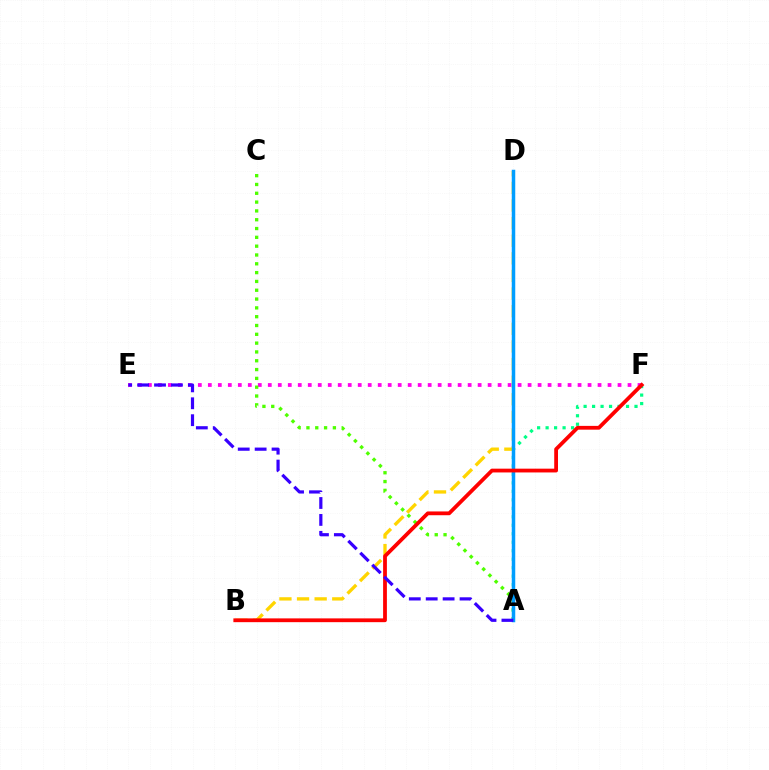{('A', 'F'): [{'color': '#00ff86', 'line_style': 'dotted', 'thickness': 2.3}], ('E', 'F'): [{'color': '#ff00ed', 'line_style': 'dotted', 'thickness': 2.71}], ('A', 'C'): [{'color': '#4fff00', 'line_style': 'dotted', 'thickness': 2.39}], ('B', 'D'): [{'color': '#ffd500', 'line_style': 'dashed', 'thickness': 2.39}], ('A', 'D'): [{'color': '#009eff', 'line_style': 'solid', 'thickness': 2.52}], ('B', 'F'): [{'color': '#ff0000', 'line_style': 'solid', 'thickness': 2.72}], ('A', 'E'): [{'color': '#3700ff', 'line_style': 'dashed', 'thickness': 2.3}]}